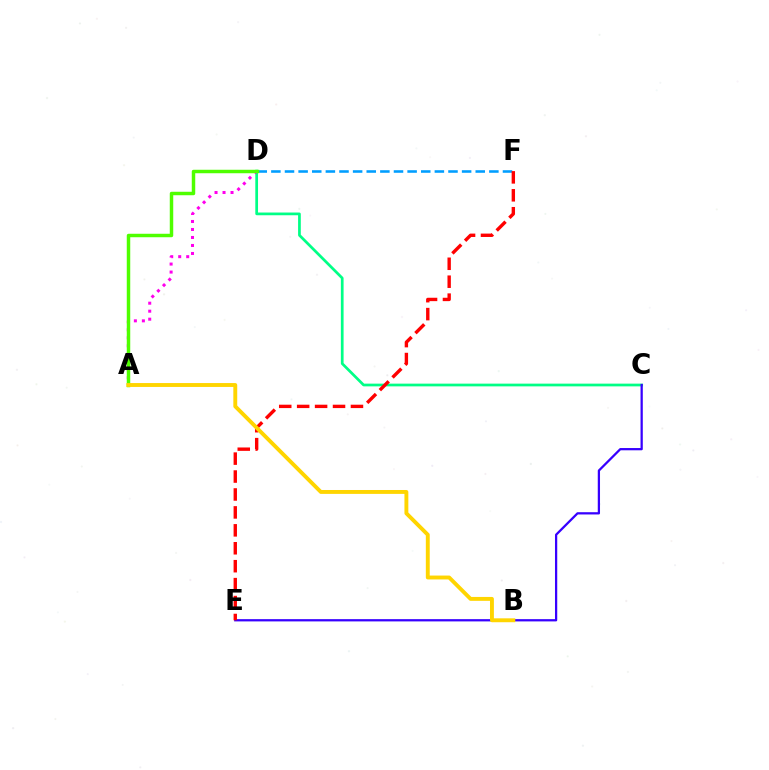{('C', 'D'): [{'color': '#00ff86', 'line_style': 'solid', 'thickness': 1.96}], ('A', 'D'): [{'color': '#ff00ed', 'line_style': 'dotted', 'thickness': 2.17}, {'color': '#4fff00', 'line_style': 'solid', 'thickness': 2.5}], ('C', 'E'): [{'color': '#3700ff', 'line_style': 'solid', 'thickness': 1.62}], ('D', 'F'): [{'color': '#009eff', 'line_style': 'dashed', 'thickness': 1.85}], ('E', 'F'): [{'color': '#ff0000', 'line_style': 'dashed', 'thickness': 2.44}], ('A', 'B'): [{'color': '#ffd500', 'line_style': 'solid', 'thickness': 2.8}]}